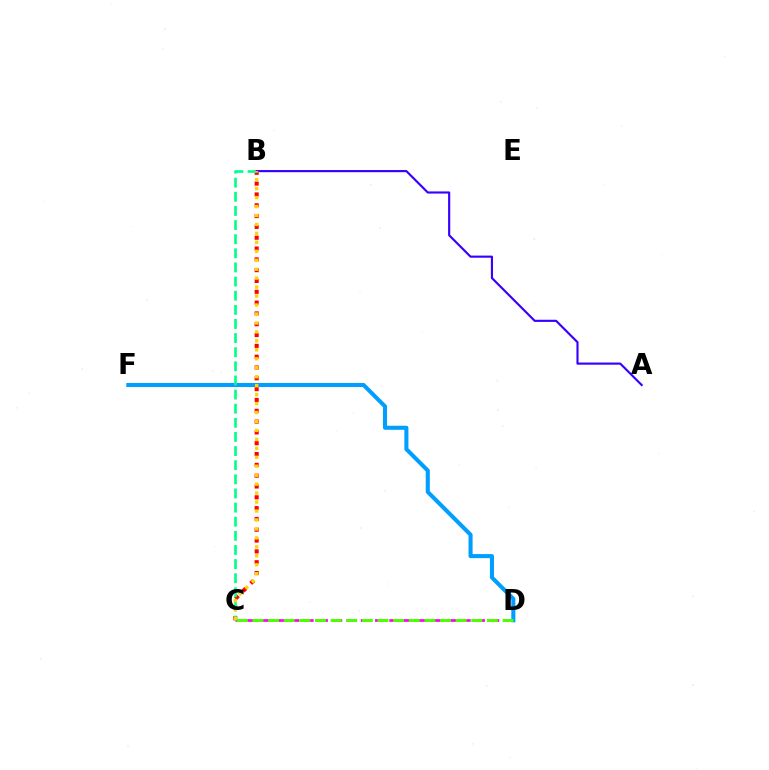{('C', 'D'): [{'color': '#ff00ed', 'line_style': 'dashed', 'thickness': 1.94}, {'color': '#4fff00', 'line_style': 'dashed', 'thickness': 2.12}], ('D', 'F'): [{'color': '#009eff', 'line_style': 'solid', 'thickness': 2.92}], ('B', 'C'): [{'color': '#ff0000', 'line_style': 'dotted', 'thickness': 2.94}, {'color': '#00ff86', 'line_style': 'dashed', 'thickness': 1.92}, {'color': '#ffd500', 'line_style': 'dotted', 'thickness': 2.43}], ('A', 'B'): [{'color': '#3700ff', 'line_style': 'solid', 'thickness': 1.54}]}